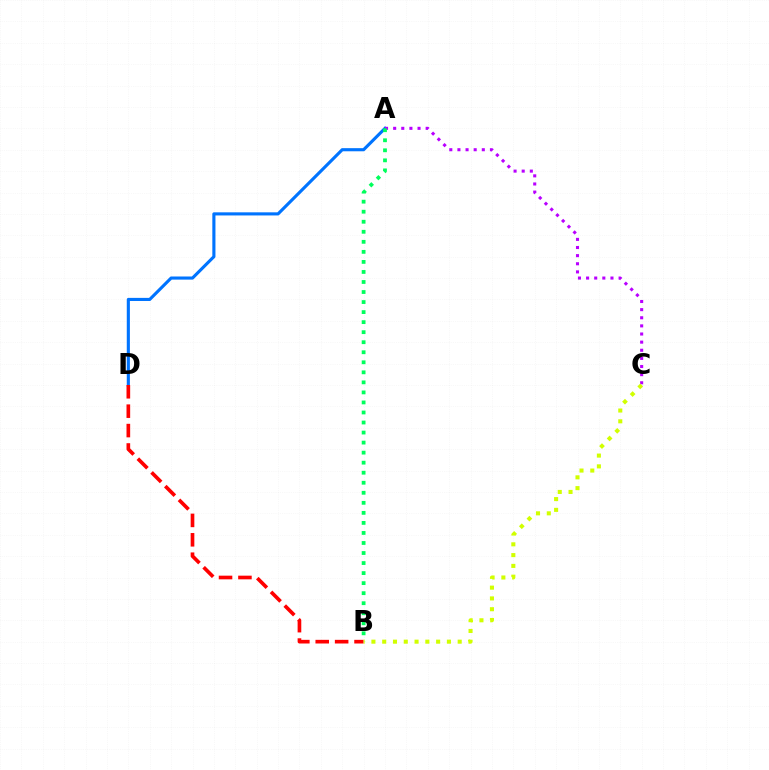{('A', 'D'): [{'color': '#0074ff', 'line_style': 'solid', 'thickness': 2.25}], ('A', 'C'): [{'color': '#b900ff', 'line_style': 'dotted', 'thickness': 2.21}], ('A', 'B'): [{'color': '#00ff5c', 'line_style': 'dotted', 'thickness': 2.73}], ('B', 'D'): [{'color': '#ff0000', 'line_style': 'dashed', 'thickness': 2.64}], ('B', 'C'): [{'color': '#d1ff00', 'line_style': 'dotted', 'thickness': 2.93}]}